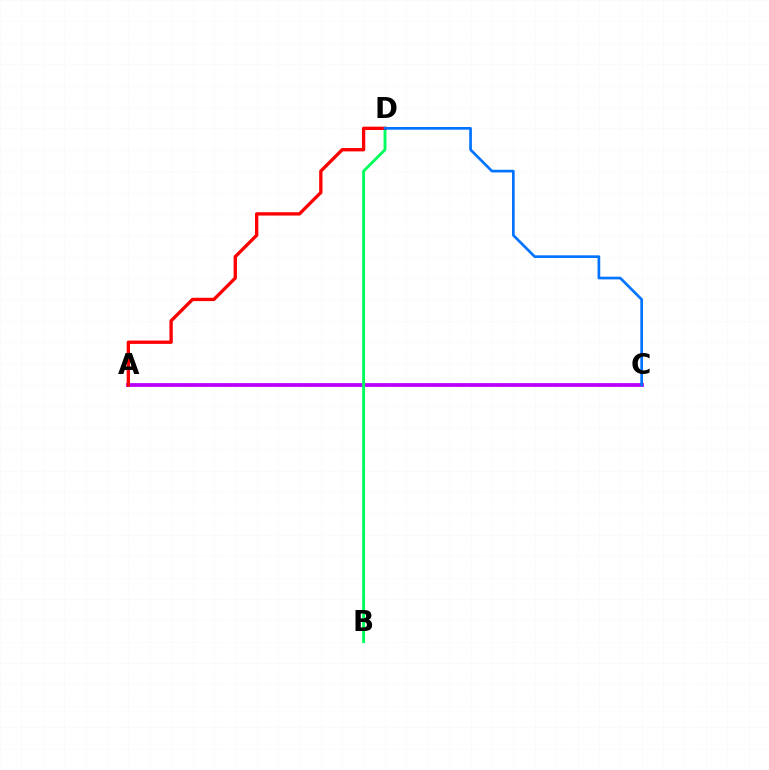{('A', 'C'): [{'color': '#d1ff00', 'line_style': 'dotted', 'thickness': 1.54}, {'color': '#b900ff', 'line_style': 'solid', 'thickness': 2.72}], ('B', 'D'): [{'color': '#00ff5c', 'line_style': 'solid', 'thickness': 2.07}], ('A', 'D'): [{'color': '#ff0000', 'line_style': 'solid', 'thickness': 2.4}], ('C', 'D'): [{'color': '#0074ff', 'line_style': 'solid', 'thickness': 1.94}]}